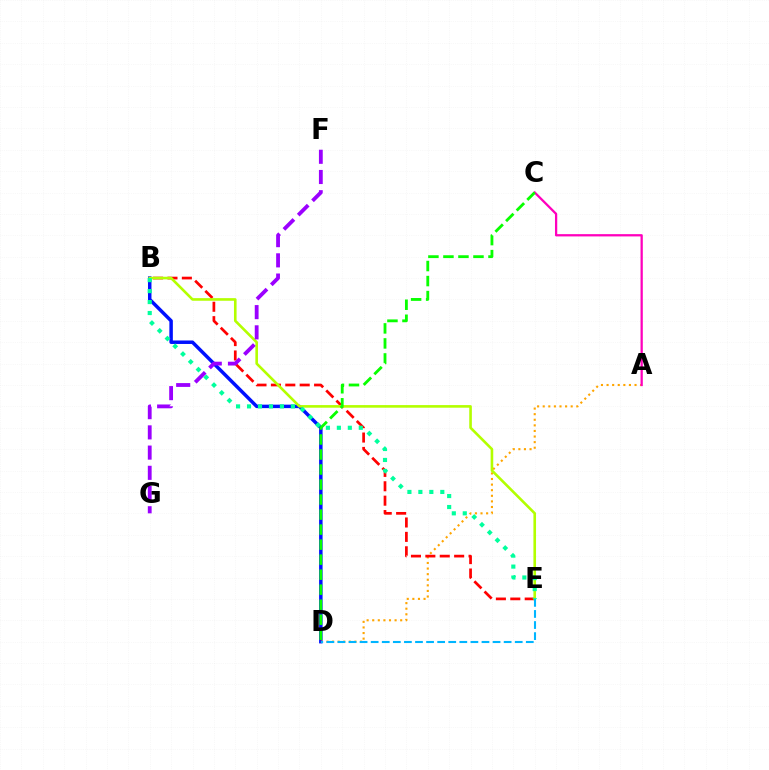{('B', 'D'): [{'color': '#0010ff', 'line_style': 'solid', 'thickness': 2.51}], ('A', 'D'): [{'color': '#ffa500', 'line_style': 'dotted', 'thickness': 1.52}], ('A', 'C'): [{'color': '#ff00bd', 'line_style': 'solid', 'thickness': 1.64}], ('B', 'E'): [{'color': '#ff0000', 'line_style': 'dashed', 'thickness': 1.96}, {'color': '#b3ff00', 'line_style': 'solid', 'thickness': 1.88}, {'color': '#00ff9d', 'line_style': 'dotted', 'thickness': 2.98}], ('F', 'G'): [{'color': '#9b00ff', 'line_style': 'dashed', 'thickness': 2.75}], ('C', 'D'): [{'color': '#08ff00', 'line_style': 'dashed', 'thickness': 2.04}], ('D', 'E'): [{'color': '#00b5ff', 'line_style': 'dashed', 'thickness': 1.51}]}